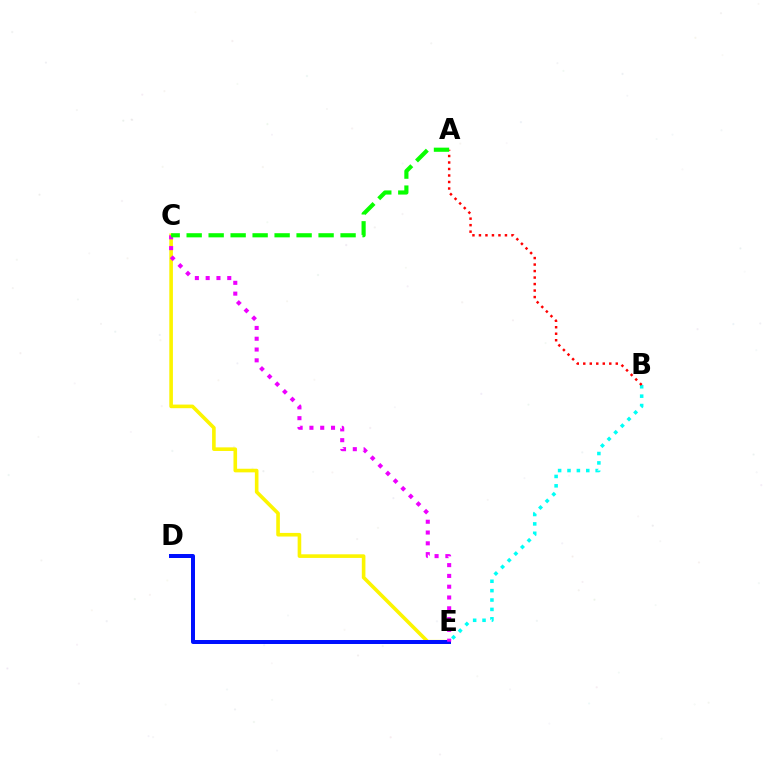{('B', 'E'): [{'color': '#00fff6', 'line_style': 'dotted', 'thickness': 2.55}], ('C', 'E'): [{'color': '#fcf500', 'line_style': 'solid', 'thickness': 2.6}, {'color': '#ee00ff', 'line_style': 'dotted', 'thickness': 2.93}], ('A', 'B'): [{'color': '#ff0000', 'line_style': 'dotted', 'thickness': 1.77}], ('D', 'E'): [{'color': '#0010ff', 'line_style': 'solid', 'thickness': 2.87}], ('A', 'C'): [{'color': '#08ff00', 'line_style': 'dashed', 'thickness': 2.99}]}